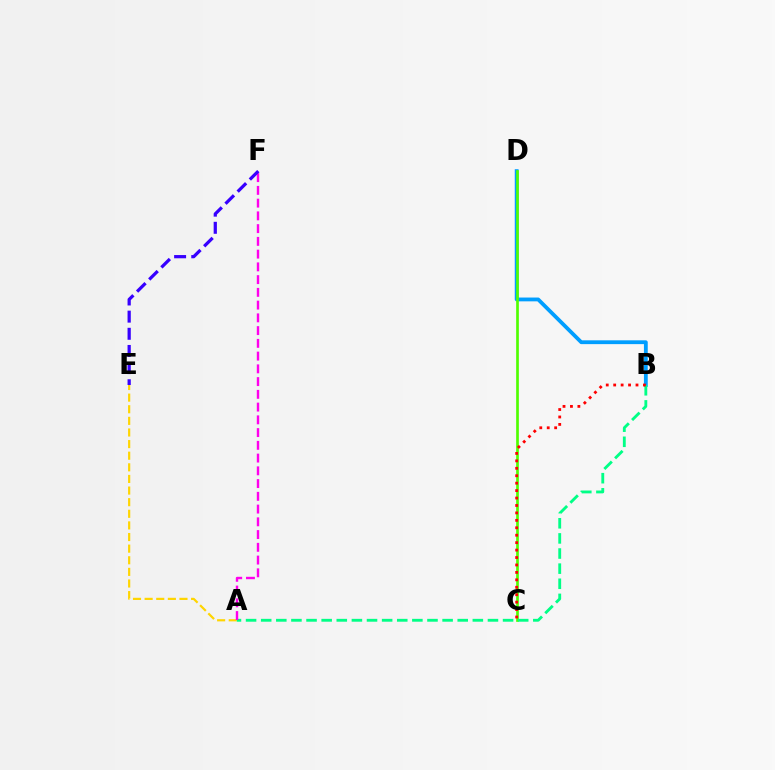{('B', 'D'): [{'color': '#009eff', 'line_style': 'solid', 'thickness': 2.74}], ('C', 'D'): [{'color': '#4fff00', 'line_style': 'solid', 'thickness': 1.93}], ('A', 'E'): [{'color': '#ffd500', 'line_style': 'dashed', 'thickness': 1.58}], ('A', 'B'): [{'color': '#00ff86', 'line_style': 'dashed', 'thickness': 2.05}], ('A', 'F'): [{'color': '#ff00ed', 'line_style': 'dashed', 'thickness': 1.73}], ('B', 'C'): [{'color': '#ff0000', 'line_style': 'dotted', 'thickness': 2.02}], ('E', 'F'): [{'color': '#3700ff', 'line_style': 'dashed', 'thickness': 2.33}]}